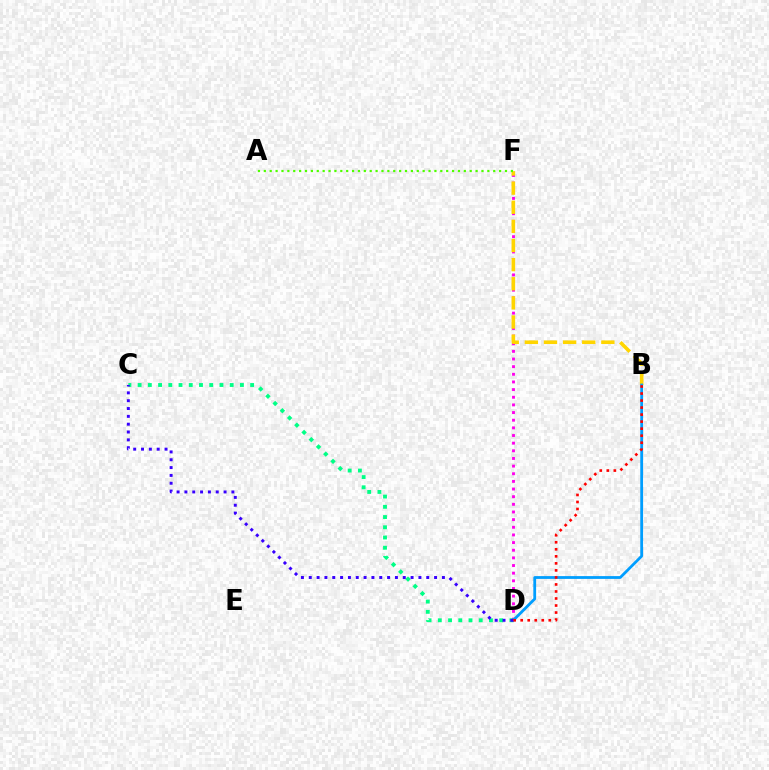{('D', 'F'): [{'color': '#ff00ed', 'line_style': 'dotted', 'thickness': 2.08}], ('B', 'F'): [{'color': '#ffd500', 'line_style': 'dashed', 'thickness': 2.6}], ('C', 'D'): [{'color': '#00ff86', 'line_style': 'dotted', 'thickness': 2.78}, {'color': '#3700ff', 'line_style': 'dotted', 'thickness': 2.13}], ('B', 'D'): [{'color': '#009eff', 'line_style': 'solid', 'thickness': 2.01}, {'color': '#ff0000', 'line_style': 'dotted', 'thickness': 1.91}], ('A', 'F'): [{'color': '#4fff00', 'line_style': 'dotted', 'thickness': 1.6}]}